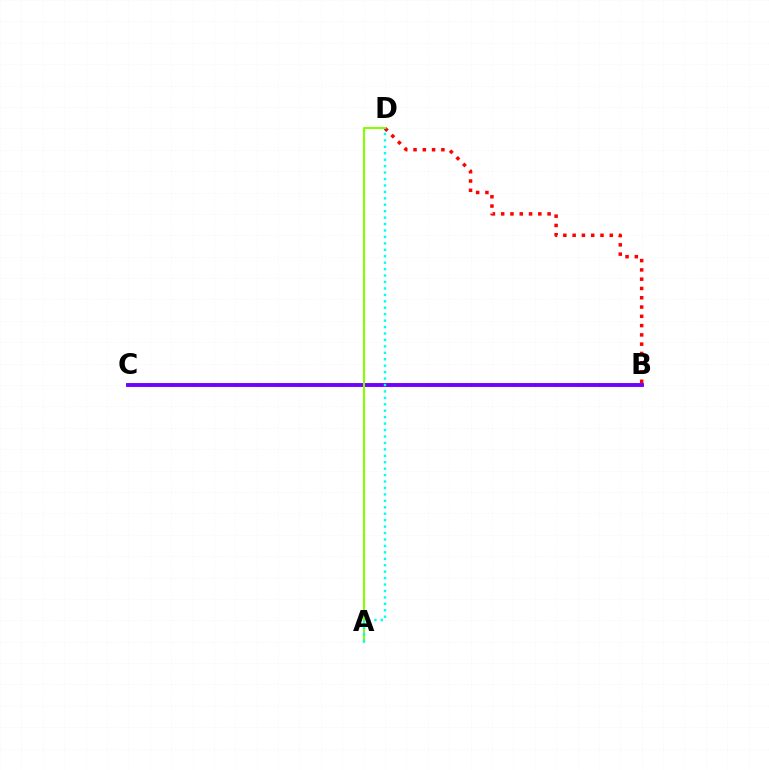{('B', 'D'): [{'color': '#ff0000', 'line_style': 'dotted', 'thickness': 2.52}], ('B', 'C'): [{'color': '#7200ff', 'line_style': 'solid', 'thickness': 2.81}], ('A', 'D'): [{'color': '#84ff00', 'line_style': 'solid', 'thickness': 1.51}, {'color': '#00fff6', 'line_style': 'dotted', 'thickness': 1.75}]}